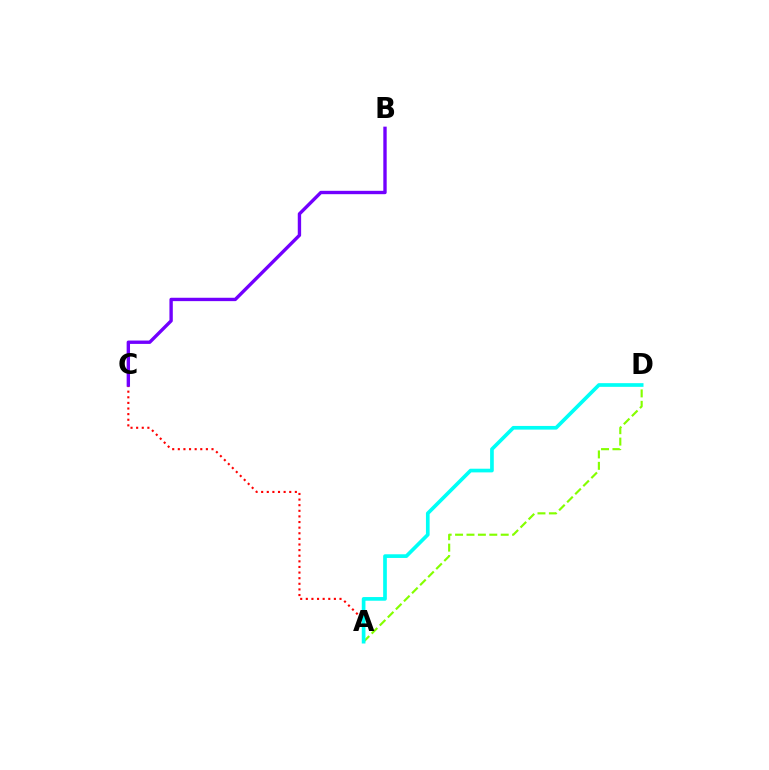{('A', 'D'): [{'color': '#84ff00', 'line_style': 'dashed', 'thickness': 1.55}, {'color': '#00fff6', 'line_style': 'solid', 'thickness': 2.65}], ('A', 'C'): [{'color': '#ff0000', 'line_style': 'dotted', 'thickness': 1.53}], ('B', 'C'): [{'color': '#7200ff', 'line_style': 'solid', 'thickness': 2.42}]}